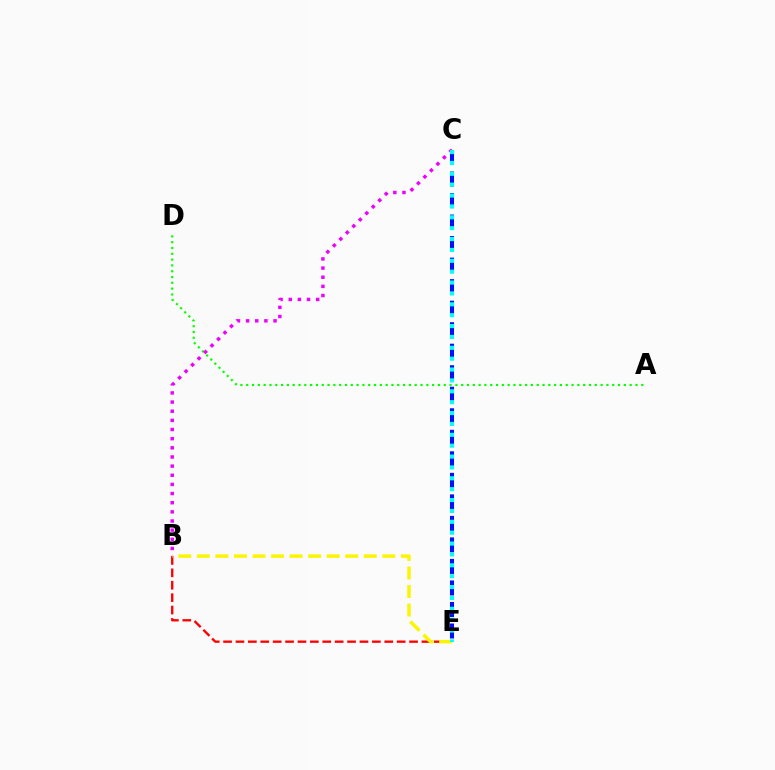{('C', 'E'): [{'color': '#0010ff', 'line_style': 'dashed', 'thickness': 2.92}, {'color': '#00fff6', 'line_style': 'dotted', 'thickness': 2.95}], ('A', 'D'): [{'color': '#08ff00', 'line_style': 'dotted', 'thickness': 1.58}], ('B', 'E'): [{'color': '#ff0000', 'line_style': 'dashed', 'thickness': 1.68}, {'color': '#fcf500', 'line_style': 'dashed', 'thickness': 2.52}], ('B', 'C'): [{'color': '#ee00ff', 'line_style': 'dotted', 'thickness': 2.49}]}